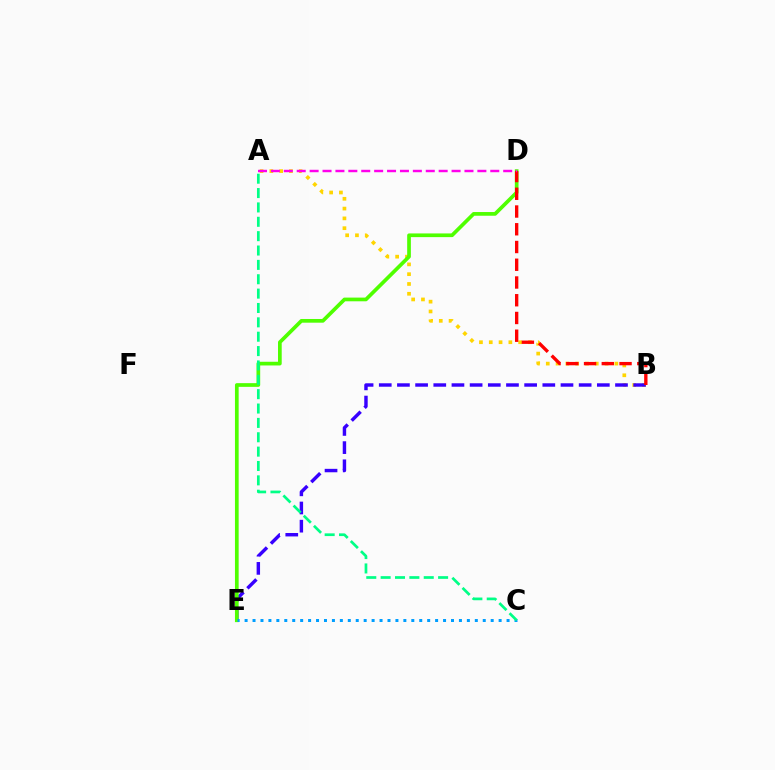{('A', 'B'): [{'color': '#ffd500', 'line_style': 'dotted', 'thickness': 2.66}], ('B', 'E'): [{'color': '#3700ff', 'line_style': 'dashed', 'thickness': 2.47}], ('D', 'E'): [{'color': '#4fff00', 'line_style': 'solid', 'thickness': 2.66}], ('C', 'E'): [{'color': '#009eff', 'line_style': 'dotted', 'thickness': 2.16}], ('A', 'C'): [{'color': '#00ff86', 'line_style': 'dashed', 'thickness': 1.95}], ('B', 'D'): [{'color': '#ff0000', 'line_style': 'dashed', 'thickness': 2.41}], ('A', 'D'): [{'color': '#ff00ed', 'line_style': 'dashed', 'thickness': 1.75}]}